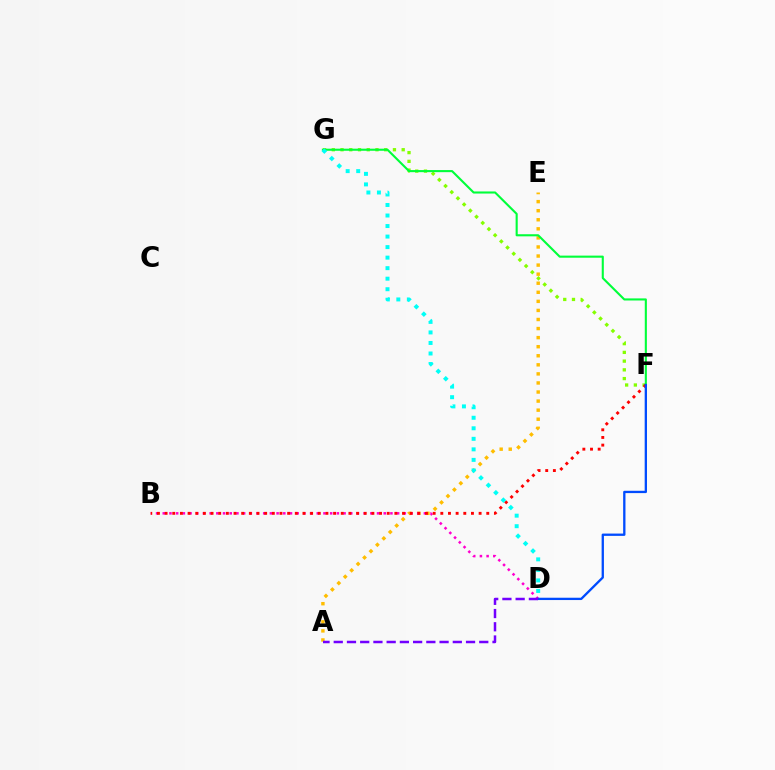{('F', 'G'): [{'color': '#84ff00', 'line_style': 'dotted', 'thickness': 2.37}, {'color': '#00ff39', 'line_style': 'solid', 'thickness': 1.52}], ('A', 'E'): [{'color': '#ffbd00', 'line_style': 'dotted', 'thickness': 2.46}], ('B', 'D'): [{'color': '#ff00cf', 'line_style': 'dotted', 'thickness': 1.82}], ('B', 'F'): [{'color': '#ff0000', 'line_style': 'dotted', 'thickness': 2.08}], ('D', 'G'): [{'color': '#00fff6', 'line_style': 'dotted', 'thickness': 2.86}], ('D', 'F'): [{'color': '#004bff', 'line_style': 'solid', 'thickness': 1.67}], ('A', 'D'): [{'color': '#7200ff', 'line_style': 'dashed', 'thickness': 1.8}]}